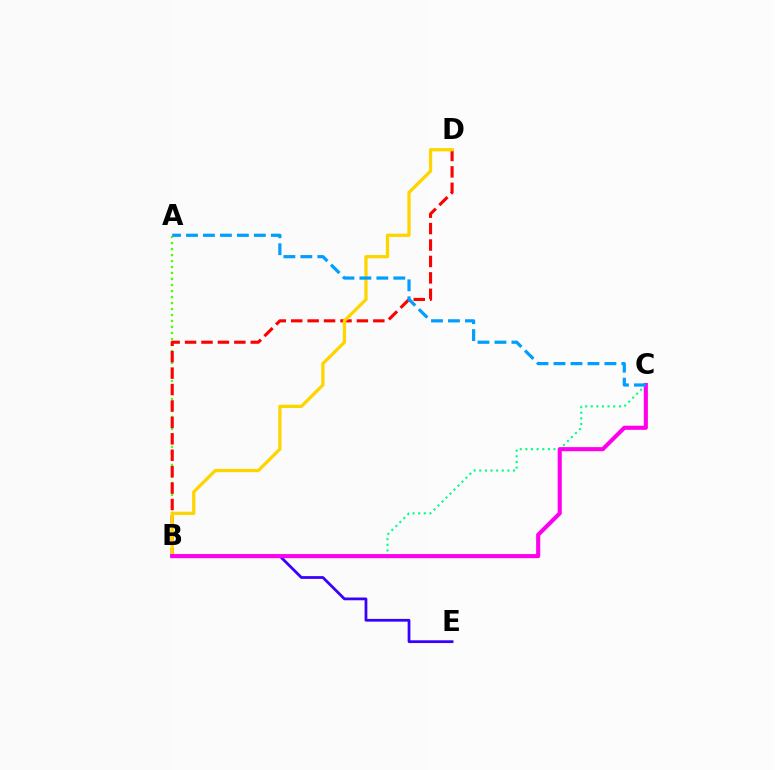{('A', 'B'): [{'color': '#4fff00', 'line_style': 'dotted', 'thickness': 1.63}], ('B', 'C'): [{'color': '#00ff86', 'line_style': 'dotted', 'thickness': 1.53}, {'color': '#ff00ed', 'line_style': 'solid', 'thickness': 2.95}], ('B', 'D'): [{'color': '#ff0000', 'line_style': 'dashed', 'thickness': 2.23}, {'color': '#ffd500', 'line_style': 'solid', 'thickness': 2.36}], ('B', 'E'): [{'color': '#3700ff', 'line_style': 'solid', 'thickness': 1.99}], ('A', 'C'): [{'color': '#009eff', 'line_style': 'dashed', 'thickness': 2.31}]}